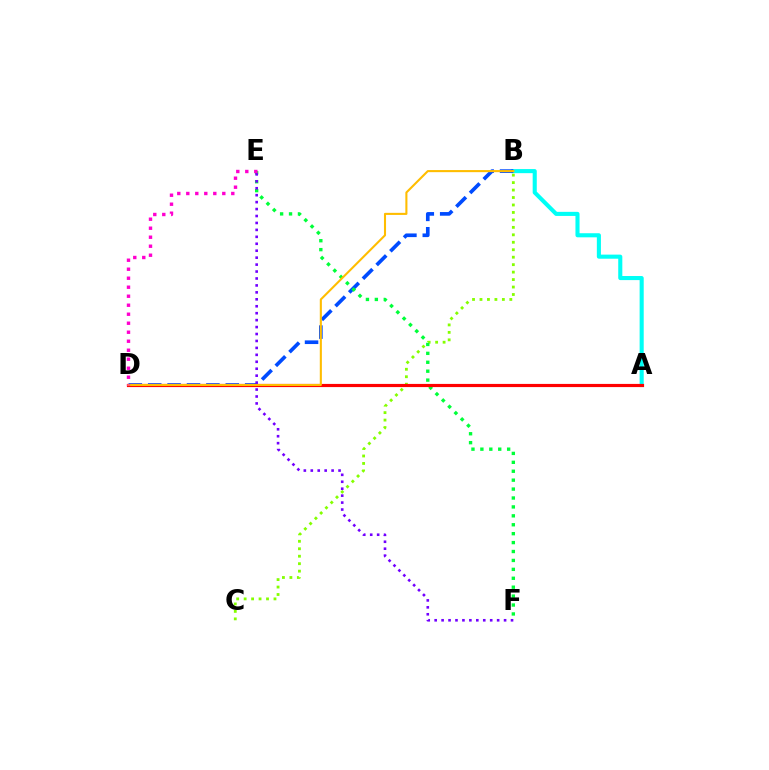{('A', 'B'): [{'color': '#00fff6', 'line_style': 'solid', 'thickness': 2.95}], ('B', 'D'): [{'color': '#004bff', 'line_style': 'dashed', 'thickness': 2.63}, {'color': '#ffbd00', 'line_style': 'solid', 'thickness': 1.5}], ('B', 'C'): [{'color': '#84ff00', 'line_style': 'dotted', 'thickness': 2.03}], ('E', 'F'): [{'color': '#00ff39', 'line_style': 'dotted', 'thickness': 2.42}, {'color': '#7200ff', 'line_style': 'dotted', 'thickness': 1.89}], ('A', 'D'): [{'color': '#ff0000', 'line_style': 'solid', 'thickness': 2.28}], ('D', 'E'): [{'color': '#ff00cf', 'line_style': 'dotted', 'thickness': 2.45}]}